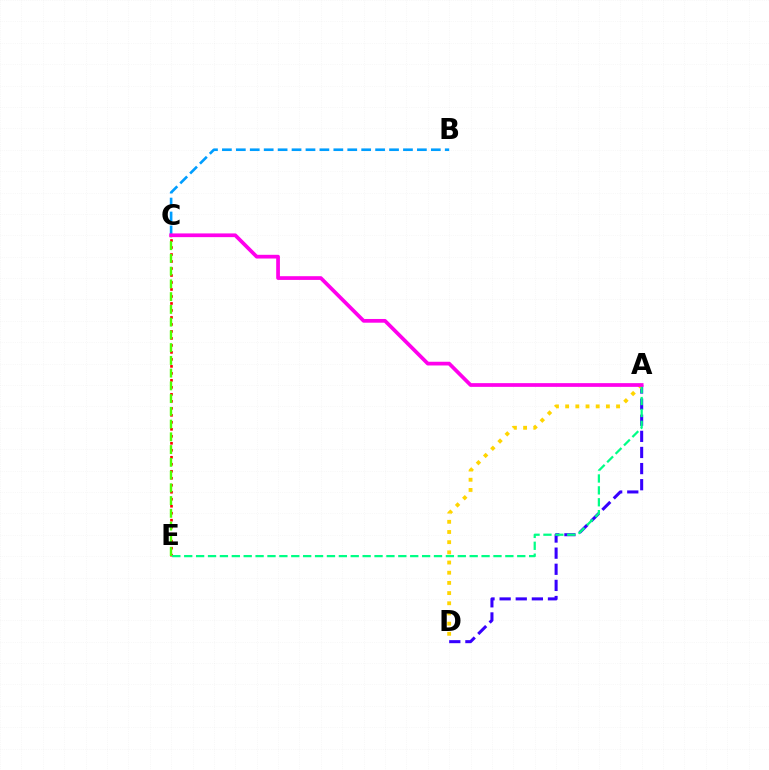{('C', 'E'): [{'color': '#ff0000', 'line_style': 'dotted', 'thickness': 1.9}, {'color': '#4fff00', 'line_style': 'dashed', 'thickness': 1.73}], ('B', 'C'): [{'color': '#009eff', 'line_style': 'dashed', 'thickness': 1.89}], ('A', 'D'): [{'color': '#3700ff', 'line_style': 'dashed', 'thickness': 2.19}, {'color': '#ffd500', 'line_style': 'dotted', 'thickness': 2.77}], ('A', 'E'): [{'color': '#00ff86', 'line_style': 'dashed', 'thickness': 1.62}], ('A', 'C'): [{'color': '#ff00ed', 'line_style': 'solid', 'thickness': 2.68}]}